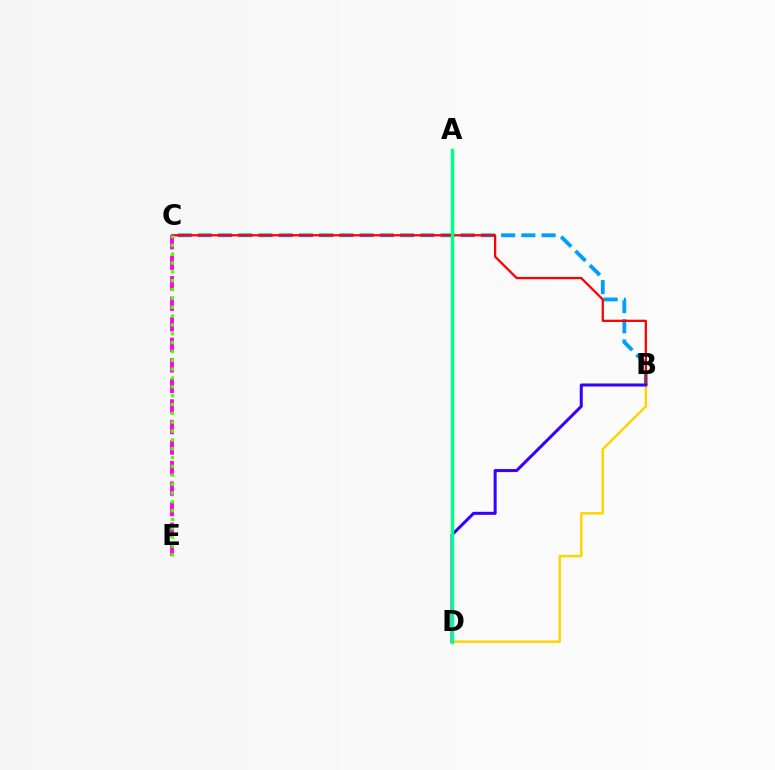{('B', 'C'): [{'color': '#009eff', 'line_style': 'dashed', 'thickness': 2.75}, {'color': '#ff0000', 'line_style': 'solid', 'thickness': 1.63}], ('C', 'E'): [{'color': '#ff00ed', 'line_style': 'dashed', 'thickness': 2.79}, {'color': '#4fff00', 'line_style': 'dotted', 'thickness': 2.4}], ('B', 'D'): [{'color': '#ffd500', 'line_style': 'solid', 'thickness': 1.77}, {'color': '#3700ff', 'line_style': 'solid', 'thickness': 2.18}], ('A', 'D'): [{'color': '#00ff86', 'line_style': 'solid', 'thickness': 2.47}]}